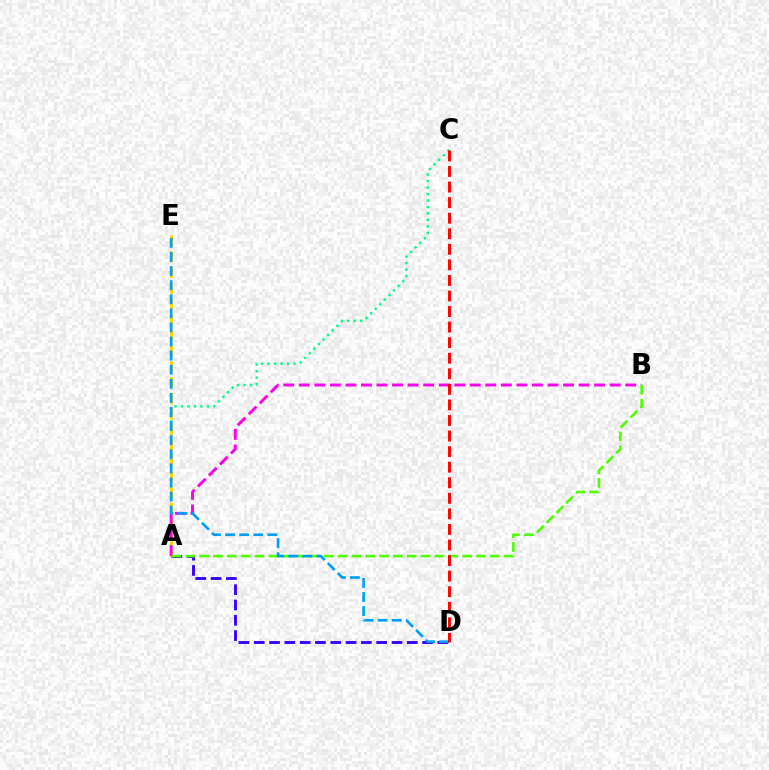{('A', 'D'): [{'color': '#3700ff', 'line_style': 'dashed', 'thickness': 2.08}], ('A', 'C'): [{'color': '#00ff86', 'line_style': 'dotted', 'thickness': 1.76}], ('A', 'E'): [{'color': '#ffd500', 'line_style': 'dashed', 'thickness': 2.14}], ('A', 'B'): [{'color': '#ff00ed', 'line_style': 'dashed', 'thickness': 2.11}, {'color': '#4fff00', 'line_style': 'dashed', 'thickness': 1.88}], ('D', 'E'): [{'color': '#009eff', 'line_style': 'dashed', 'thickness': 1.92}], ('C', 'D'): [{'color': '#ff0000', 'line_style': 'dashed', 'thickness': 2.11}]}